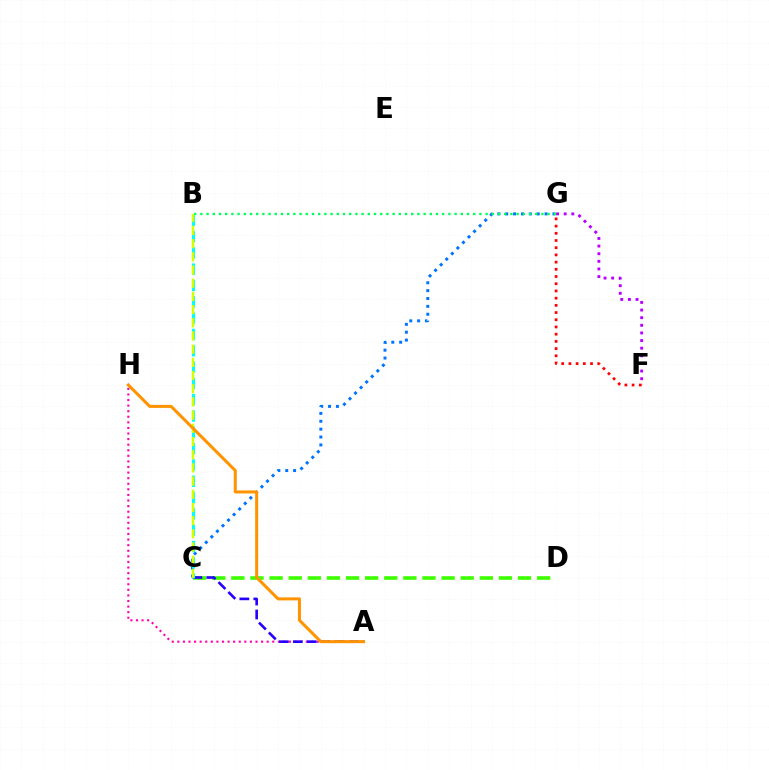{('C', 'G'): [{'color': '#0074ff', 'line_style': 'dotted', 'thickness': 2.14}], ('A', 'H'): [{'color': '#ff00ac', 'line_style': 'dotted', 'thickness': 1.52}, {'color': '#ff9400', 'line_style': 'solid', 'thickness': 2.18}], ('C', 'D'): [{'color': '#3dff00', 'line_style': 'dashed', 'thickness': 2.6}], ('F', 'G'): [{'color': '#b900ff', 'line_style': 'dotted', 'thickness': 2.07}, {'color': '#ff0000', 'line_style': 'dotted', 'thickness': 1.96}], ('A', 'C'): [{'color': '#2500ff', 'line_style': 'dashed', 'thickness': 1.9}], ('B', 'G'): [{'color': '#00ff5c', 'line_style': 'dotted', 'thickness': 1.68}], ('B', 'C'): [{'color': '#00fff6', 'line_style': 'dashed', 'thickness': 2.22}, {'color': '#d1ff00', 'line_style': 'dashed', 'thickness': 1.79}]}